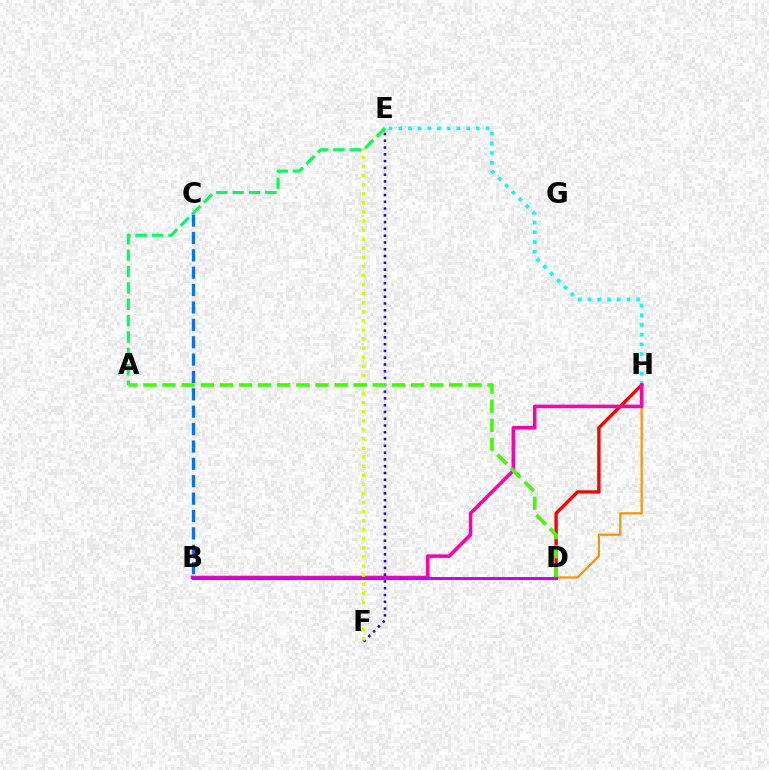{('E', 'H'): [{'color': '#00fff6', 'line_style': 'dotted', 'thickness': 2.64}], ('D', 'H'): [{'color': '#ff9400', 'line_style': 'solid', 'thickness': 1.63}, {'color': '#ff0000', 'line_style': 'solid', 'thickness': 2.41}], ('B', 'C'): [{'color': '#0074ff', 'line_style': 'dashed', 'thickness': 2.36}], ('B', 'H'): [{'color': '#ff00ac', 'line_style': 'solid', 'thickness': 2.55}], ('E', 'F'): [{'color': '#2500ff', 'line_style': 'dotted', 'thickness': 1.84}, {'color': '#d1ff00', 'line_style': 'dotted', 'thickness': 2.47}], ('A', 'E'): [{'color': '#00ff5c', 'line_style': 'dashed', 'thickness': 2.23}], ('A', 'D'): [{'color': '#3dff00', 'line_style': 'dashed', 'thickness': 2.6}], ('B', 'D'): [{'color': '#b900ff', 'line_style': 'solid', 'thickness': 2.08}]}